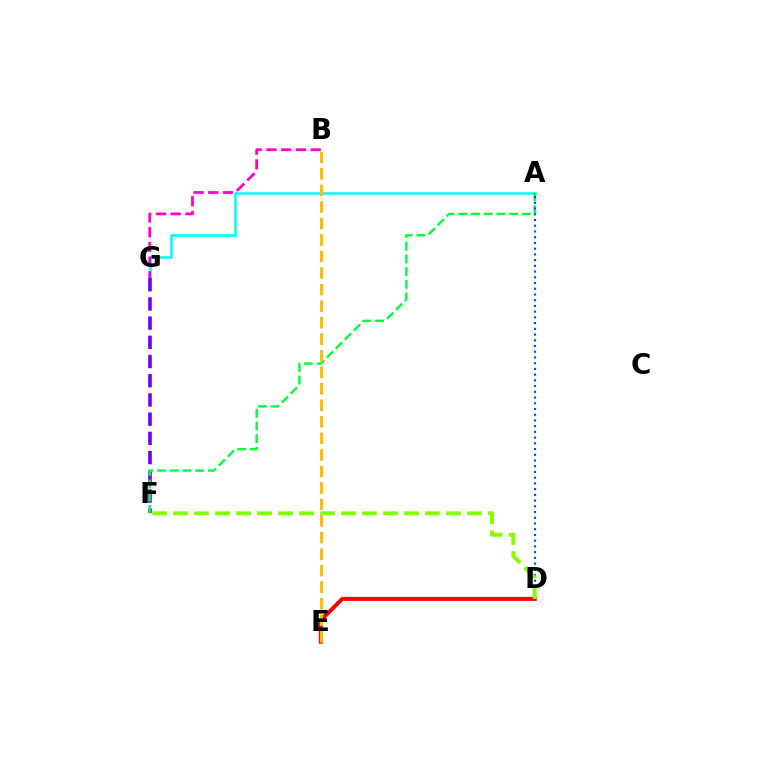{('A', 'G'): [{'color': '#00fff6', 'line_style': 'solid', 'thickness': 1.85}], ('F', 'G'): [{'color': '#7200ff', 'line_style': 'dashed', 'thickness': 2.61}], ('A', 'F'): [{'color': '#00ff39', 'line_style': 'dashed', 'thickness': 1.73}], ('D', 'E'): [{'color': '#ff0000', 'line_style': 'solid', 'thickness': 2.88}], ('A', 'D'): [{'color': '#004bff', 'line_style': 'dotted', 'thickness': 1.56}], ('D', 'F'): [{'color': '#84ff00', 'line_style': 'dashed', 'thickness': 2.85}], ('B', 'G'): [{'color': '#ff00cf', 'line_style': 'dashed', 'thickness': 2.0}], ('B', 'E'): [{'color': '#ffbd00', 'line_style': 'dashed', 'thickness': 2.25}]}